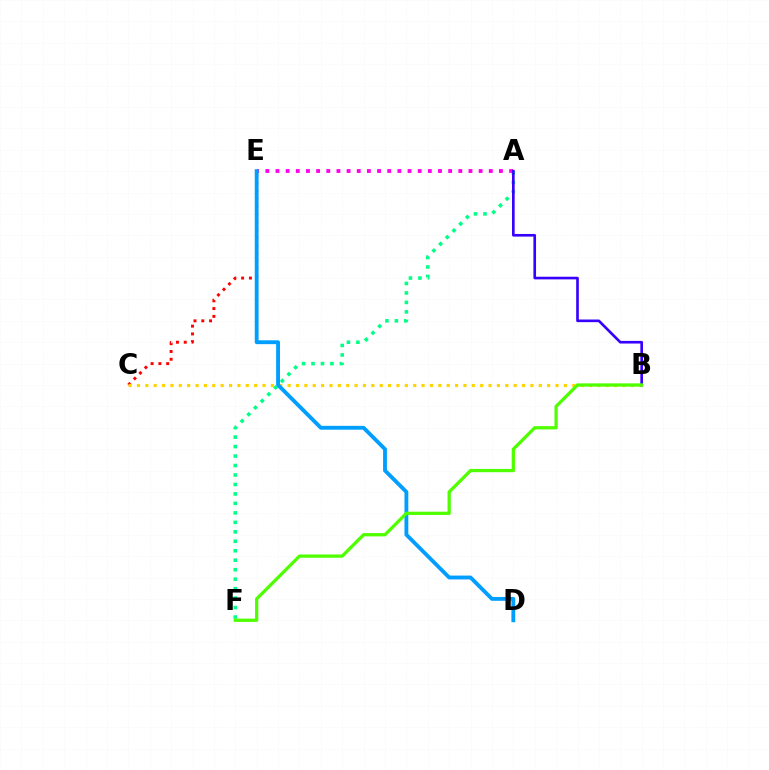{('A', 'F'): [{'color': '#00ff86', 'line_style': 'dotted', 'thickness': 2.57}], ('A', 'E'): [{'color': '#ff00ed', 'line_style': 'dotted', 'thickness': 2.76}], ('C', 'E'): [{'color': '#ff0000', 'line_style': 'dotted', 'thickness': 2.12}], ('B', 'C'): [{'color': '#ffd500', 'line_style': 'dotted', 'thickness': 2.27}], ('A', 'B'): [{'color': '#3700ff', 'line_style': 'solid', 'thickness': 1.9}], ('D', 'E'): [{'color': '#009eff', 'line_style': 'solid', 'thickness': 2.77}], ('B', 'F'): [{'color': '#4fff00', 'line_style': 'solid', 'thickness': 2.35}]}